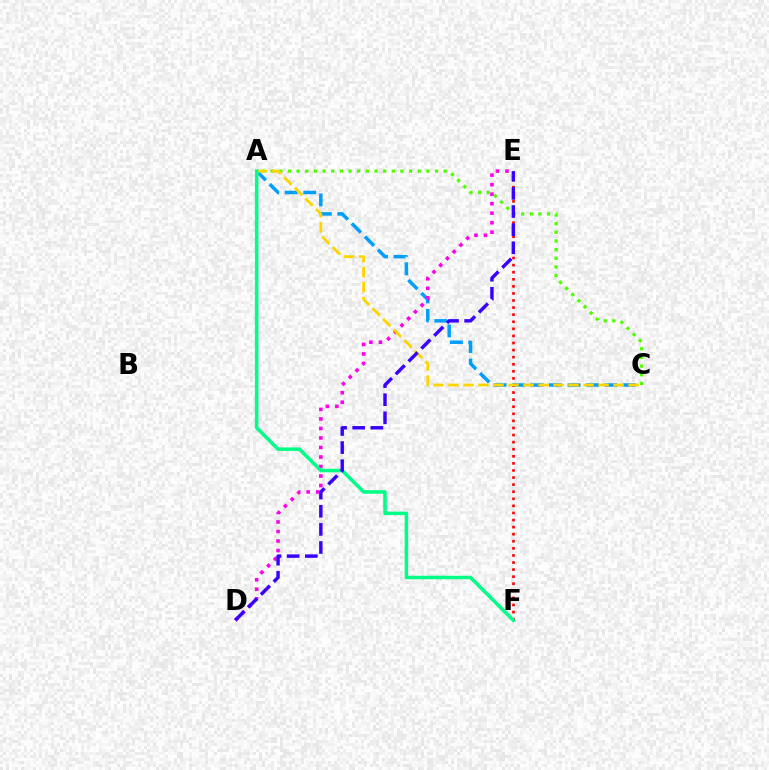{('A', 'C'): [{'color': '#4fff00', 'line_style': 'dotted', 'thickness': 2.35}, {'color': '#009eff', 'line_style': 'dashed', 'thickness': 2.51}, {'color': '#ffd500', 'line_style': 'dashed', 'thickness': 2.04}], ('D', 'E'): [{'color': '#ff00ed', 'line_style': 'dotted', 'thickness': 2.59}, {'color': '#3700ff', 'line_style': 'dashed', 'thickness': 2.46}], ('E', 'F'): [{'color': '#ff0000', 'line_style': 'dotted', 'thickness': 1.92}], ('A', 'F'): [{'color': '#00ff86', 'line_style': 'solid', 'thickness': 2.53}]}